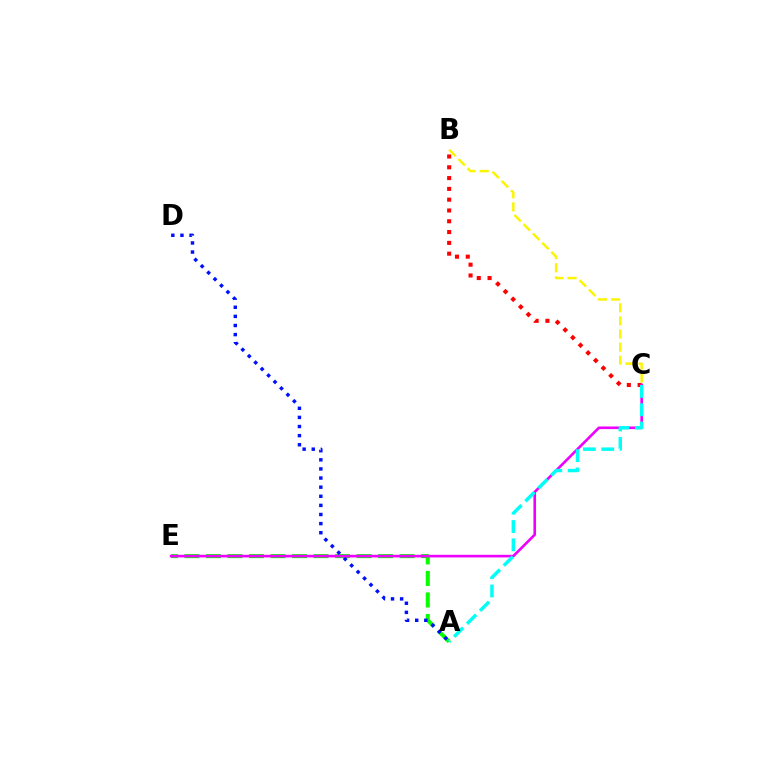{('B', 'C'): [{'color': '#ff0000', 'line_style': 'dotted', 'thickness': 2.93}, {'color': '#fcf500', 'line_style': 'dashed', 'thickness': 1.78}], ('A', 'E'): [{'color': '#08ff00', 'line_style': 'dashed', 'thickness': 2.92}], ('A', 'D'): [{'color': '#0010ff', 'line_style': 'dotted', 'thickness': 2.48}], ('C', 'E'): [{'color': '#ee00ff', 'line_style': 'solid', 'thickness': 1.89}], ('A', 'C'): [{'color': '#00fff6', 'line_style': 'dashed', 'thickness': 2.49}]}